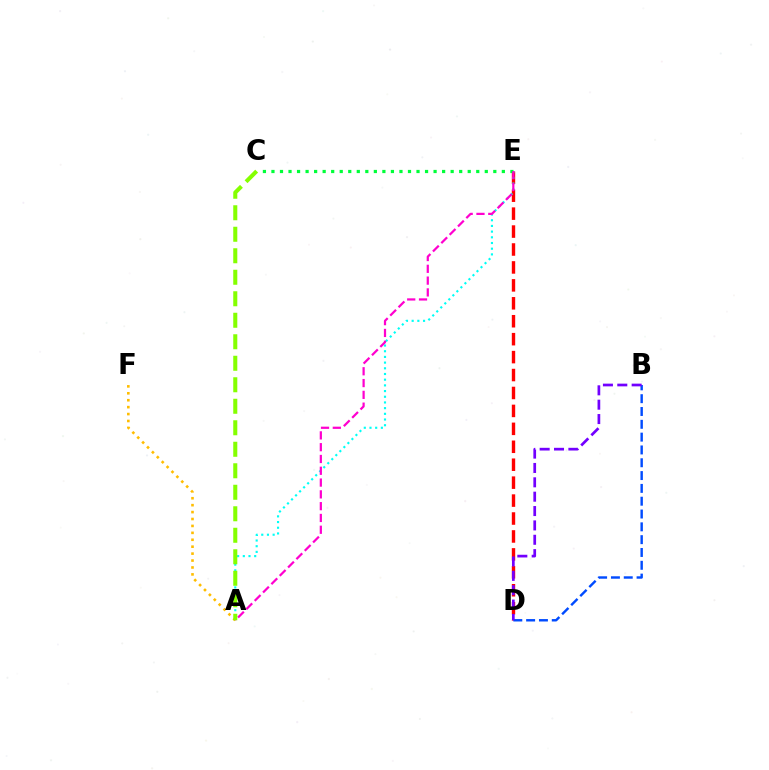{('D', 'E'): [{'color': '#ff0000', 'line_style': 'dashed', 'thickness': 2.44}], ('A', 'E'): [{'color': '#00fff6', 'line_style': 'dotted', 'thickness': 1.55}, {'color': '#ff00cf', 'line_style': 'dashed', 'thickness': 1.6}], ('C', 'E'): [{'color': '#00ff39', 'line_style': 'dotted', 'thickness': 2.32}], ('B', 'D'): [{'color': '#004bff', 'line_style': 'dashed', 'thickness': 1.74}, {'color': '#7200ff', 'line_style': 'dashed', 'thickness': 1.95}], ('A', 'F'): [{'color': '#ffbd00', 'line_style': 'dotted', 'thickness': 1.88}], ('A', 'C'): [{'color': '#84ff00', 'line_style': 'dashed', 'thickness': 2.92}]}